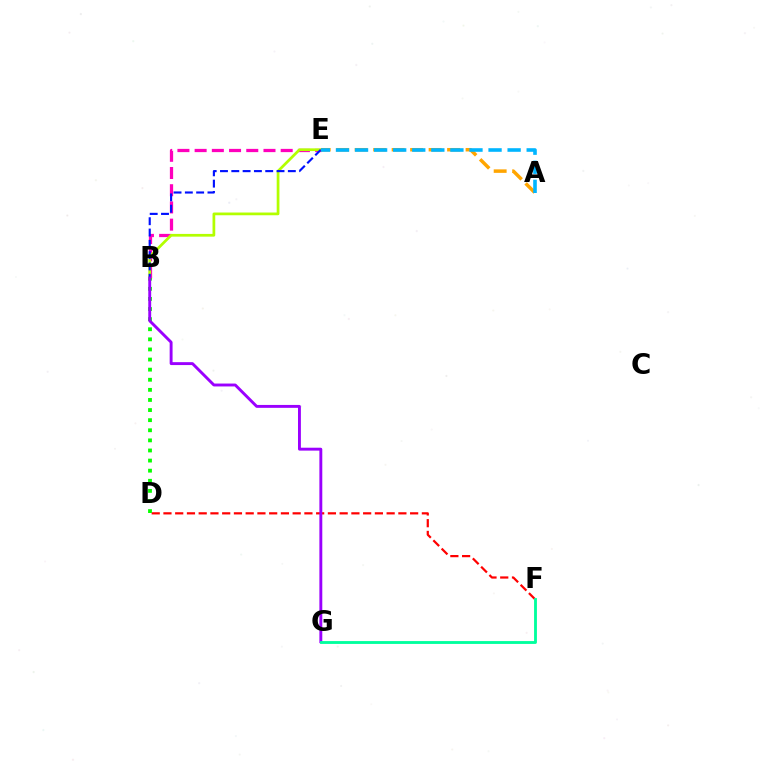{('B', 'E'): [{'color': '#ff00bd', 'line_style': 'dashed', 'thickness': 2.34}, {'color': '#b3ff00', 'line_style': 'solid', 'thickness': 1.97}, {'color': '#0010ff', 'line_style': 'dashed', 'thickness': 1.54}], ('D', 'F'): [{'color': '#ff0000', 'line_style': 'dashed', 'thickness': 1.6}], ('B', 'D'): [{'color': '#08ff00', 'line_style': 'dotted', 'thickness': 2.75}], ('B', 'G'): [{'color': '#9b00ff', 'line_style': 'solid', 'thickness': 2.09}], ('F', 'G'): [{'color': '#00ff9d', 'line_style': 'solid', 'thickness': 2.05}], ('A', 'E'): [{'color': '#ffa500', 'line_style': 'dashed', 'thickness': 2.51}, {'color': '#00b5ff', 'line_style': 'dashed', 'thickness': 2.59}]}